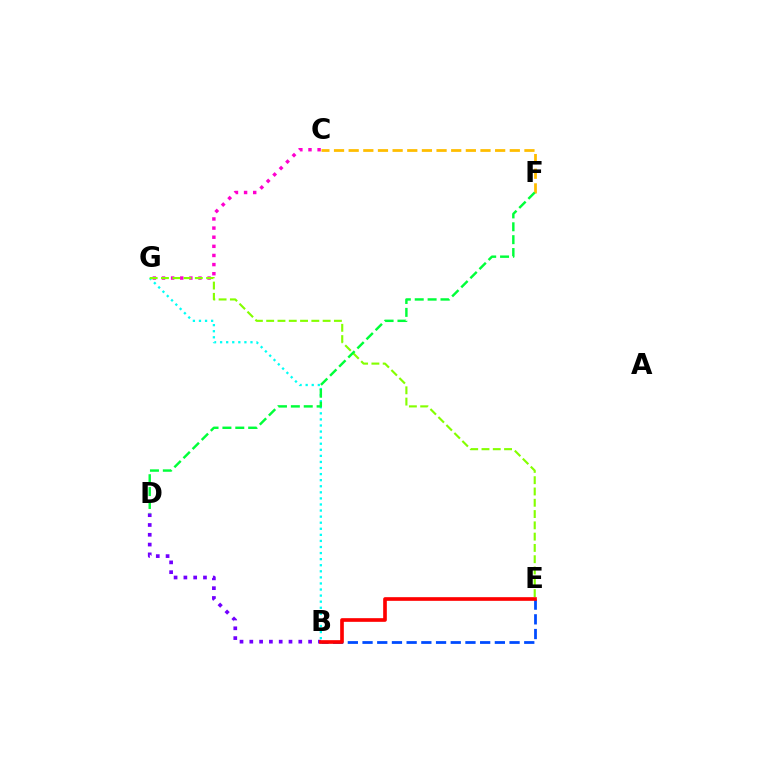{('C', 'G'): [{'color': '#ff00cf', 'line_style': 'dotted', 'thickness': 2.48}], ('B', 'E'): [{'color': '#004bff', 'line_style': 'dashed', 'thickness': 2.0}, {'color': '#ff0000', 'line_style': 'solid', 'thickness': 2.63}], ('B', 'G'): [{'color': '#00fff6', 'line_style': 'dotted', 'thickness': 1.65}], ('B', 'D'): [{'color': '#7200ff', 'line_style': 'dotted', 'thickness': 2.66}], ('C', 'F'): [{'color': '#ffbd00', 'line_style': 'dashed', 'thickness': 1.99}], ('E', 'G'): [{'color': '#84ff00', 'line_style': 'dashed', 'thickness': 1.53}], ('D', 'F'): [{'color': '#00ff39', 'line_style': 'dashed', 'thickness': 1.75}]}